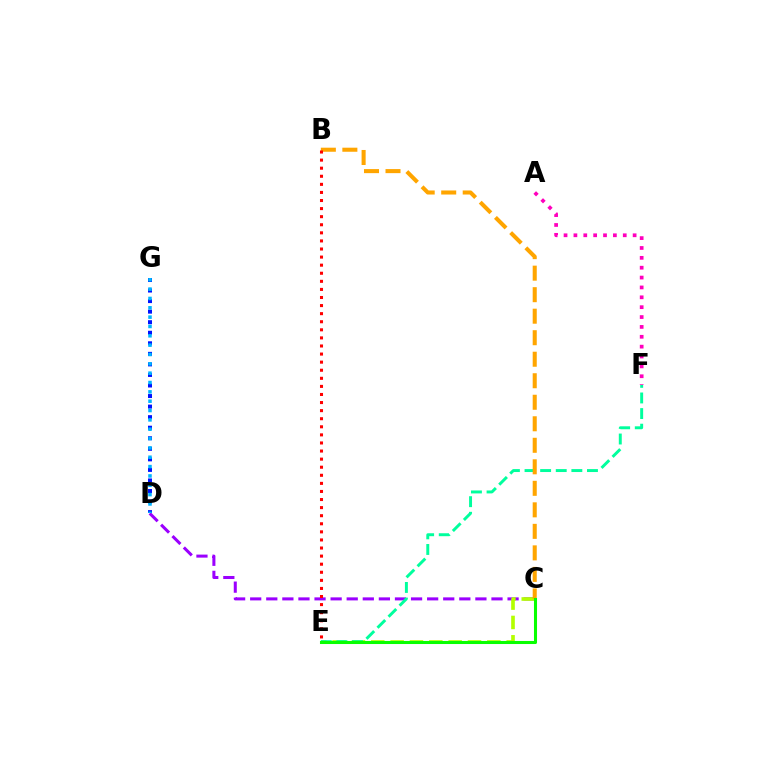{('C', 'D'): [{'color': '#9b00ff', 'line_style': 'dashed', 'thickness': 2.19}], ('C', 'E'): [{'color': '#b3ff00', 'line_style': 'dashed', 'thickness': 2.63}, {'color': '#08ff00', 'line_style': 'solid', 'thickness': 2.2}], ('E', 'F'): [{'color': '#00ff9d', 'line_style': 'dashed', 'thickness': 2.12}], ('D', 'G'): [{'color': '#0010ff', 'line_style': 'dotted', 'thickness': 2.87}, {'color': '#00b5ff', 'line_style': 'dotted', 'thickness': 2.54}], ('B', 'C'): [{'color': '#ffa500', 'line_style': 'dashed', 'thickness': 2.92}], ('B', 'E'): [{'color': '#ff0000', 'line_style': 'dotted', 'thickness': 2.2}], ('A', 'F'): [{'color': '#ff00bd', 'line_style': 'dotted', 'thickness': 2.68}]}